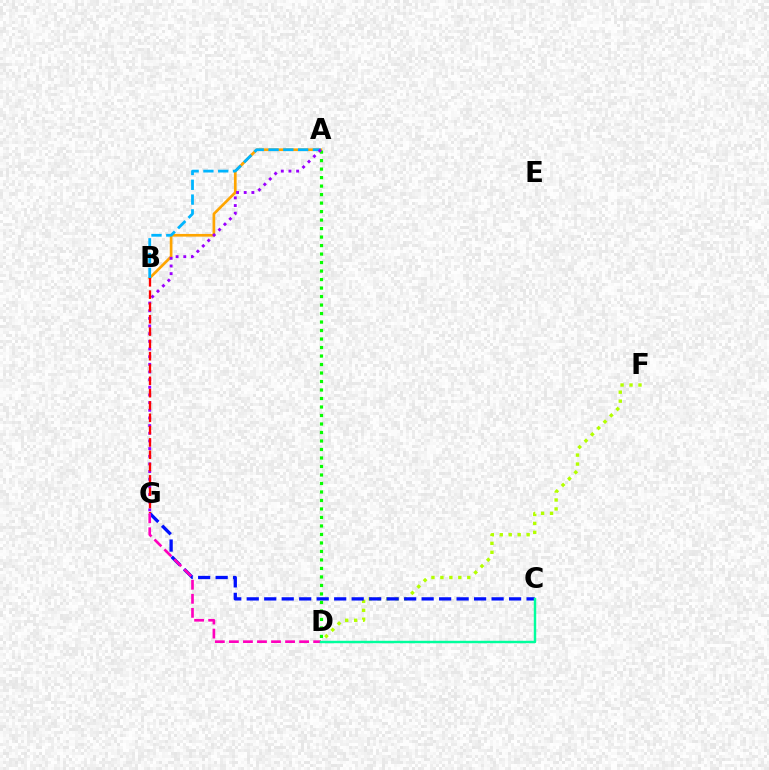{('D', 'F'): [{'color': '#b3ff00', 'line_style': 'dotted', 'thickness': 2.43}], ('C', 'G'): [{'color': '#0010ff', 'line_style': 'dashed', 'thickness': 2.38}], ('A', 'B'): [{'color': '#ffa500', 'line_style': 'solid', 'thickness': 1.93}, {'color': '#00b5ff', 'line_style': 'dashed', 'thickness': 2.01}], ('A', 'D'): [{'color': '#08ff00', 'line_style': 'dotted', 'thickness': 2.31}], ('A', 'G'): [{'color': '#9b00ff', 'line_style': 'dotted', 'thickness': 2.08}], ('D', 'G'): [{'color': '#ff00bd', 'line_style': 'dashed', 'thickness': 1.91}], ('B', 'G'): [{'color': '#ff0000', 'line_style': 'dashed', 'thickness': 1.67}], ('C', 'D'): [{'color': '#00ff9d', 'line_style': 'solid', 'thickness': 1.75}]}